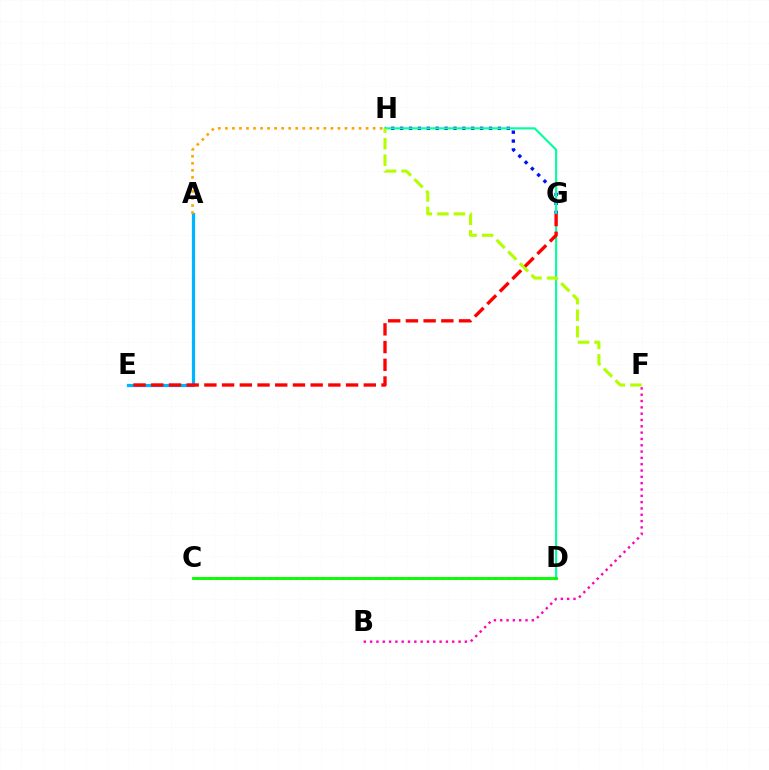{('G', 'H'): [{'color': '#0010ff', 'line_style': 'dotted', 'thickness': 2.41}], ('D', 'H'): [{'color': '#00ff9d', 'line_style': 'solid', 'thickness': 1.52}], ('C', 'D'): [{'color': '#9b00ff', 'line_style': 'dotted', 'thickness': 1.8}, {'color': '#08ff00', 'line_style': 'solid', 'thickness': 2.08}], ('F', 'H'): [{'color': '#b3ff00', 'line_style': 'dashed', 'thickness': 2.24}], ('A', 'E'): [{'color': '#00b5ff', 'line_style': 'solid', 'thickness': 2.33}], ('A', 'H'): [{'color': '#ffa500', 'line_style': 'dotted', 'thickness': 1.91}], ('E', 'G'): [{'color': '#ff0000', 'line_style': 'dashed', 'thickness': 2.41}], ('B', 'F'): [{'color': '#ff00bd', 'line_style': 'dotted', 'thickness': 1.72}]}